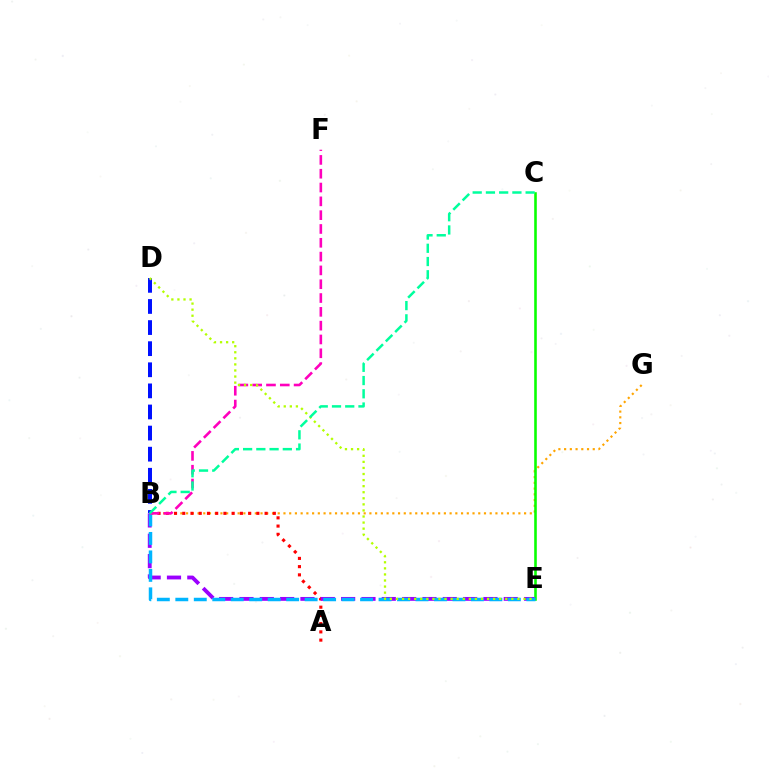{('B', 'G'): [{'color': '#ffa500', 'line_style': 'dotted', 'thickness': 1.56}], ('A', 'B'): [{'color': '#ff0000', 'line_style': 'dotted', 'thickness': 2.24}], ('C', 'E'): [{'color': '#08ff00', 'line_style': 'solid', 'thickness': 1.86}], ('B', 'D'): [{'color': '#0010ff', 'line_style': 'dashed', 'thickness': 2.87}], ('B', 'E'): [{'color': '#9b00ff', 'line_style': 'dashed', 'thickness': 2.76}, {'color': '#00b5ff', 'line_style': 'dashed', 'thickness': 2.51}], ('B', 'F'): [{'color': '#ff00bd', 'line_style': 'dashed', 'thickness': 1.88}], ('D', 'E'): [{'color': '#b3ff00', 'line_style': 'dotted', 'thickness': 1.65}], ('B', 'C'): [{'color': '#00ff9d', 'line_style': 'dashed', 'thickness': 1.8}]}